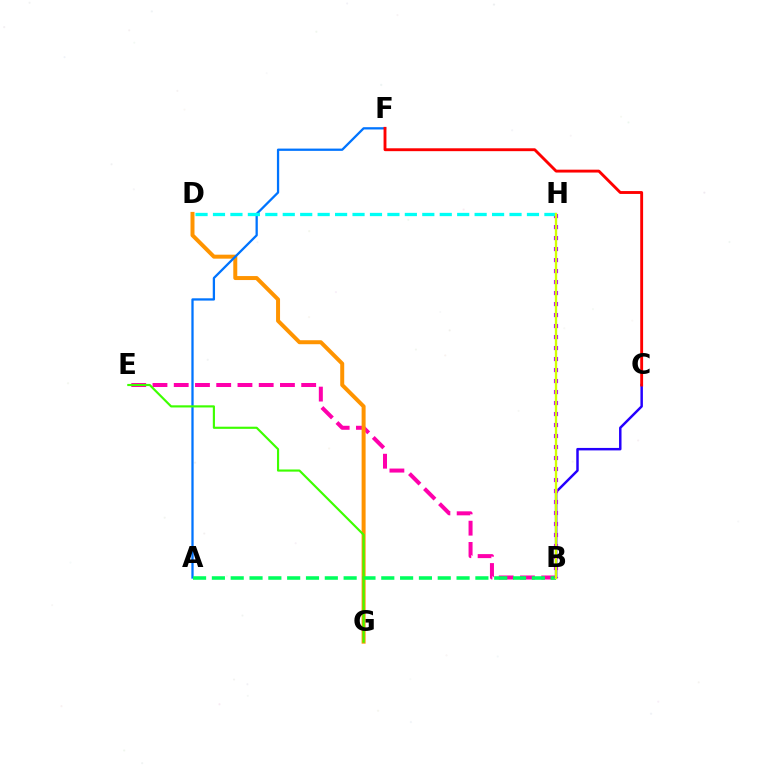{('B', 'E'): [{'color': '#ff00ac', 'line_style': 'dashed', 'thickness': 2.89}], ('B', 'C'): [{'color': '#2500ff', 'line_style': 'solid', 'thickness': 1.78}], ('D', 'G'): [{'color': '#ff9400', 'line_style': 'solid', 'thickness': 2.87}], ('A', 'F'): [{'color': '#0074ff', 'line_style': 'solid', 'thickness': 1.64}], ('A', 'B'): [{'color': '#00ff5c', 'line_style': 'dashed', 'thickness': 2.56}], ('B', 'H'): [{'color': '#b900ff', 'line_style': 'dotted', 'thickness': 2.99}, {'color': '#d1ff00', 'line_style': 'solid', 'thickness': 1.68}], ('E', 'G'): [{'color': '#3dff00', 'line_style': 'solid', 'thickness': 1.55}], ('D', 'H'): [{'color': '#00fff6', 'line_style': 'dashed', 'thickness': 2.37}], ('C', 'F'): [{'color': '#ff0000', 'line_style': 'solid', 'thickness': 2.07}]}